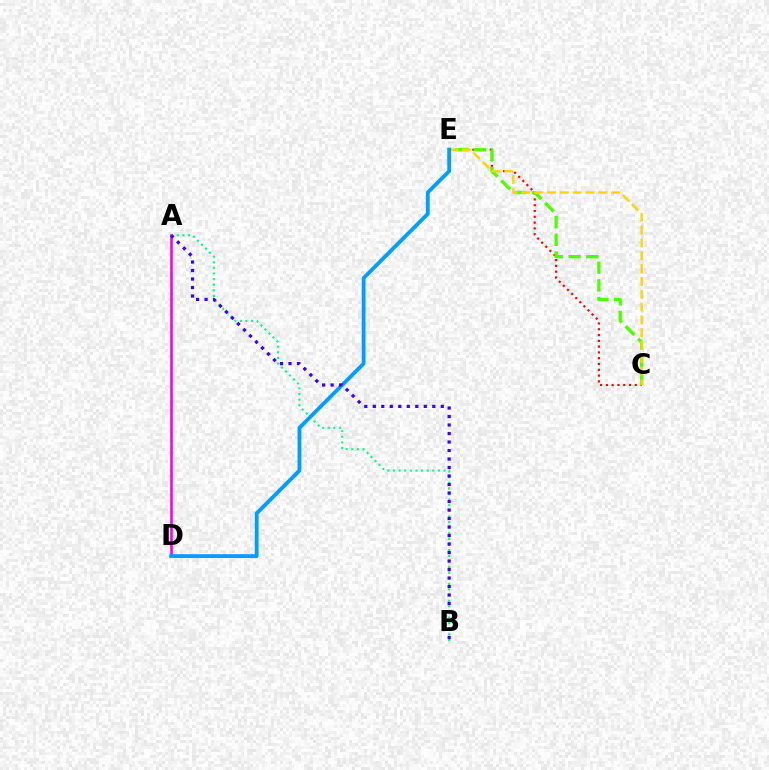{('A', 'B'): [{'color': '#00ff86', 'line_style': 'dotted', 'thickness': 1.53}, {'color': '#3700ff', 'line_style': 'dotted', 'thickness': 2.31}], ('C', 'E'): [{'color': '#ff0000', 'line_style': 'dotted', 'thickness': 1.57}, {'color': '#4fff00', 'line_style': 'dashed', 'thickness': 2.4}, {'color': '#ffd500', 'line_style': 'dashed', 'thickness': 1.74}], ('A', 'D'): [{'color': '#ff00ed', 'line_style': 'solid', 'thickness': 1.88}], ('D', 'E'): [{'color': '#009eff', 'line_style': 'solid', 'thickness': 2.76}]}